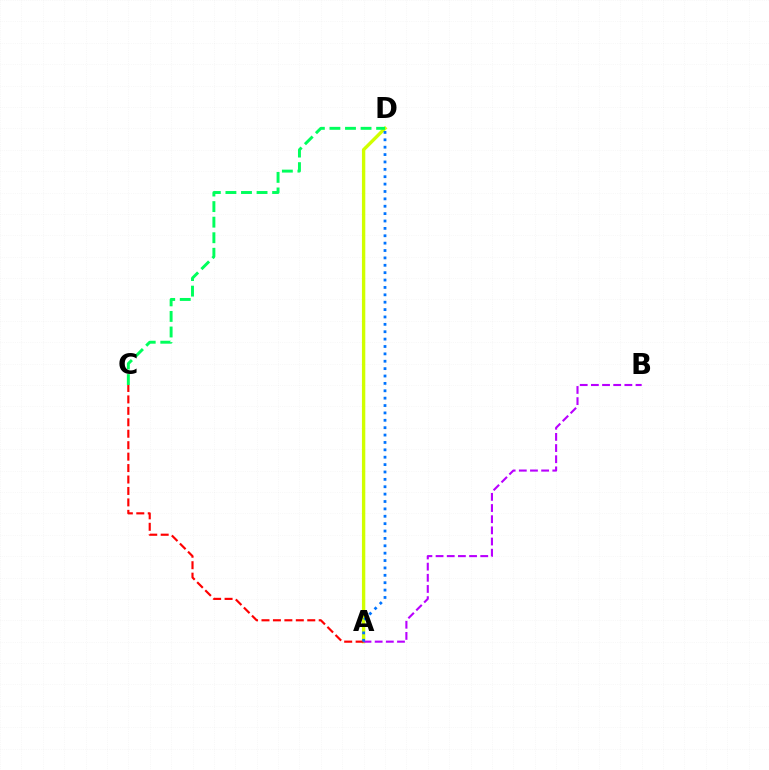{('A', 'D'): [{'color': '#d1ff00', 'line_style': 'solid', 'thickness': 2.42}, {'color': '#0074ff', 'line_style': 'dotted', 'thickness': 2.01}], ('A', 'C'): [{'color': '#ff0000', 'line_style': 'dashed', 'thickness': 1.55}], ('C', 'D'): [{'color': '#00ff5c', 'line_style': 'dashed', 'thickness': 2.11}], ('A', 'B'): [{'color': '#b900ff', 'line_style': 'dashed', 'thickness': 1.52}]}